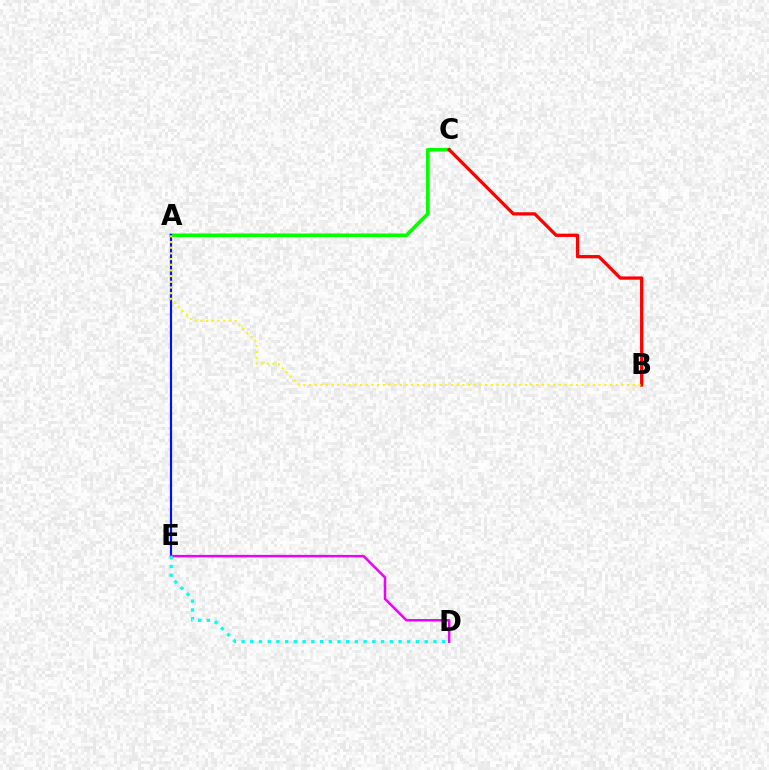{('A', 'C'): [{'color': '#08ff00', 'line_style': 'solid', 'thickness': 2.59}], ('B', 'C'): [{'color': '#ff0000', 'line_style': 'solid', 'thickness': 2.35}], ('A', 'E'): [{'color': '#0010ff', 'line_style': 'solid', 'thickness': 1.58}], ('D', 'E'): [{'color': '#ee00ff', 'line_style': 'solid', 'thickness': 1.81}, {'color': '#00fff6', 'line_style': 'dotted', 'thickness': 2.37}], ('A', 'B'): [{'color': '#fcf500', 'line_style': 'dotted', 'thickness': 1.54}]}